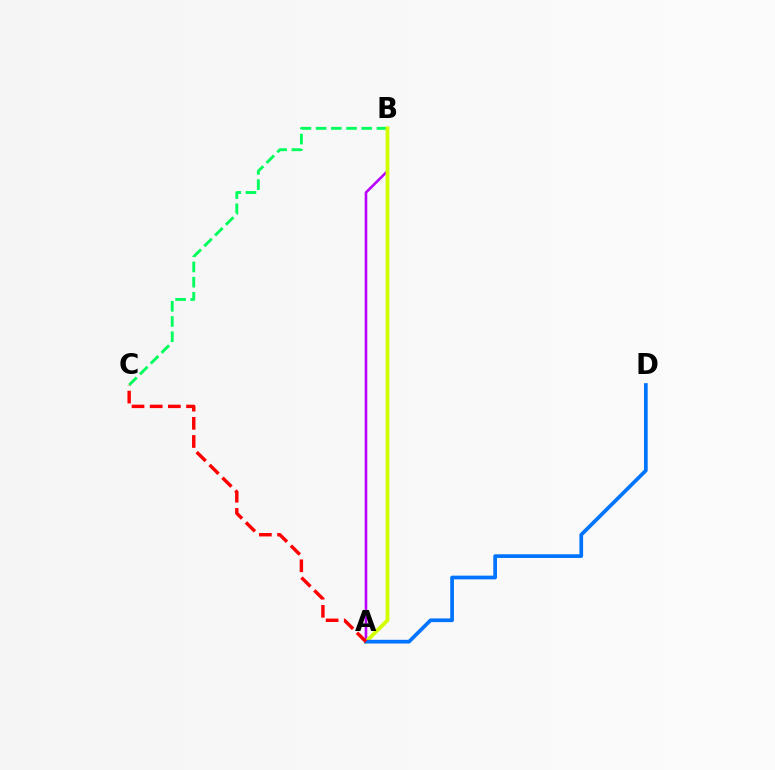{('A', 'B'): [{'color': '#b900ff', 'line_style': 'solid', 'thickness': 1.88}, {'color': '#d1ff00', 'line_style': 'solid', 'thickness': 2.73}], ('B', 'C'): [{'color': '#00ff5c', 'line_style': 'dashed', 'thickness': 2.07}], ('A', 'D'): [{'color': '#0074ff', 'line_style': 'solid', 'thickness': 2.67}], ('A', 'C'): [{'color': '#ff0000', 'line_style': 'dashed', 'thickness': 2.47}]}